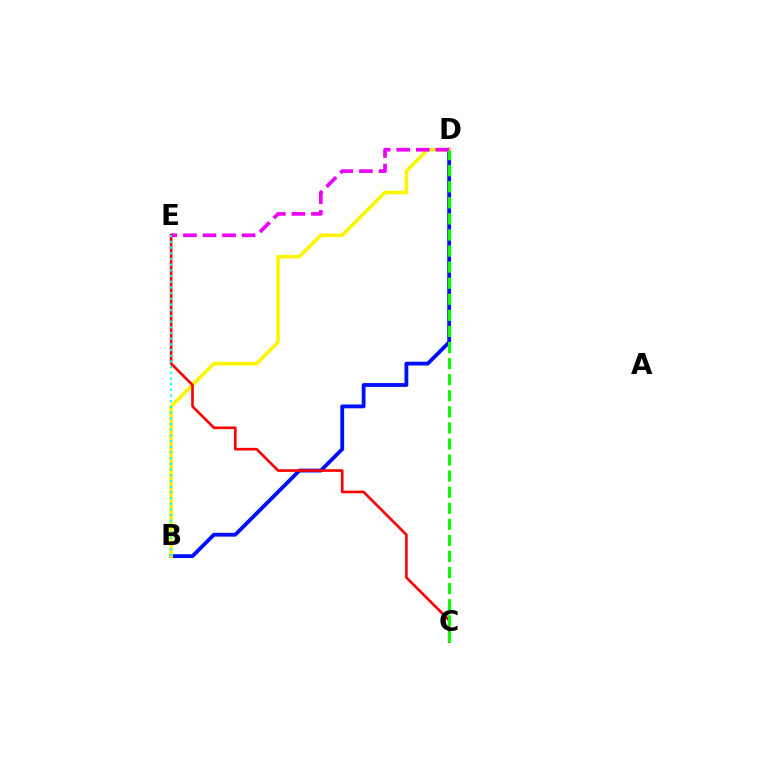{('B', 'D'): [{'color': '#0010ff', 'line_style': 'solid', 'thickness': 2.75}, {'color': '#fcf500', 'line_style': 'solid', 'thickness': 2.57}], ('D', 'E'): [{'color': '#ee00ff', 'line_style': 'dashed', 'thickness': 2.66}], ('C', 'E'): [{'color': '#ff0000', 'line_style': 'solid', 'thickness': 1.9}], ('C', 'D'): [{'color': '#08ff00', 'line_style': 'dashed', 'thickness': 2.18}], ('B', 'E'): [{'color': '#00fff6', 'line_style': 'dotted', 'thickness': 1.55}]}